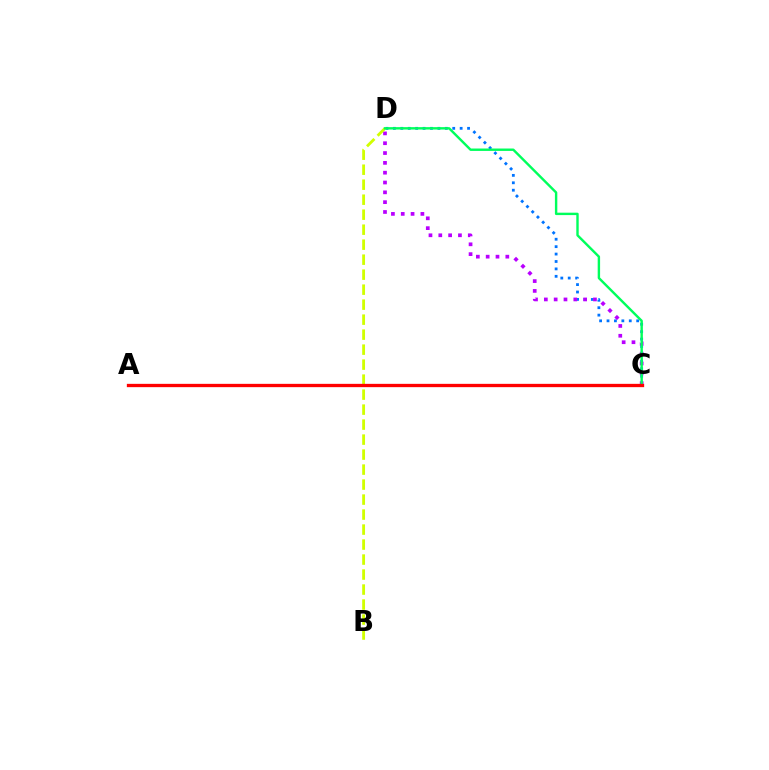{('C', 'D'): [{'color': '#0074ff', 'line_style': 'dotted', 'thickness': 2.02}, {'color': '#b900ff', 'line_style': 'dotted', 'thickness': 2.67}, {'color': '#00ff5c', 'line_style': 'solid', 'thickness': 1.73}], ('B', 'D'): [{'color': '#d1ff00', 'line_style': 'dashed', 'thickness': 2.04}], ('A', 'C'): [{'color': '#ff0000', 'line_style': 'solid', 'thickness': 2.39}]}